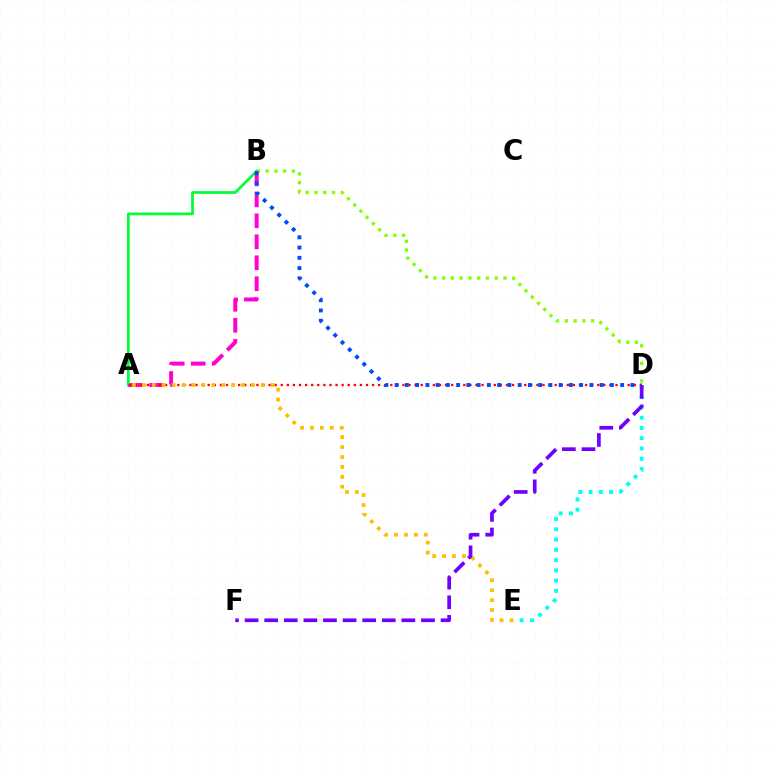{('A', 'B'): [{'color': '#ff00cf', 'line_style': 'dashed', 'thickness': 2.85}, {'color': '#00ff39', 'line_style': 'solid', 'thickness': 1.97}], ('D', 'E'): [{'color': '#00fff6', 'line_style': 'dotted', 'thickness': 2.79}], ('A', 'D'): [{'color': '#ff0000', 'line_style': 'dotted', 'thickness': 1.65}], ('B', 'D'): [{'color': '#84ff00', 'line_style': 'dotted', 'thickness': 2.39}, {'color': '#004bff', 'line_style': 'dotted', 'thickness': 2.78}], ('A', 'E'): [{'color': '#ffbd00', 'line_style': 'dotted', 'thickness': 2.69}], ('D', 'F'): [{'color': '#7200ff', 'line_style': 'dashed', 'thickness': 2.66}]}